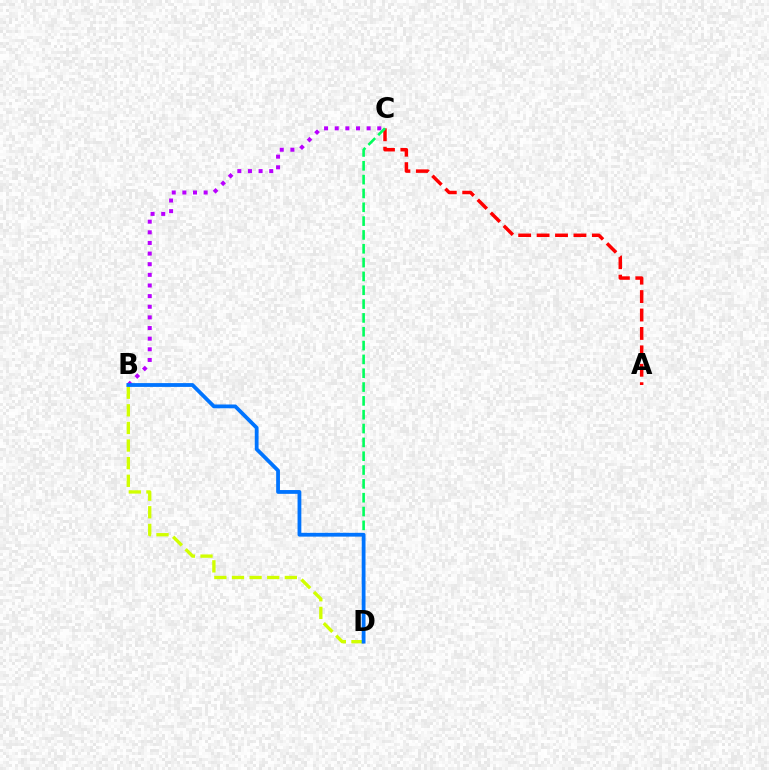{('B', 'C'): [{'color': '#b900ff', 'line_style': 'dotted', 'thickness': 2.89}], ('B', 'D'): [{'color': '#d1ff00', 'line_style': 'dashed', 'thickness': 2.39}, {'color': '#0074ff', 'line_style': 'solid', 'thickness': 2.73}], ('A', 'C'): [{'color': '#ff0000', 'line_style': 'dashed', 'thickness': 2.5}], ('C', 'D'): [{'color': '#00ff5c', 'line_style': 'dashed', 'thickness': 1.88}]}